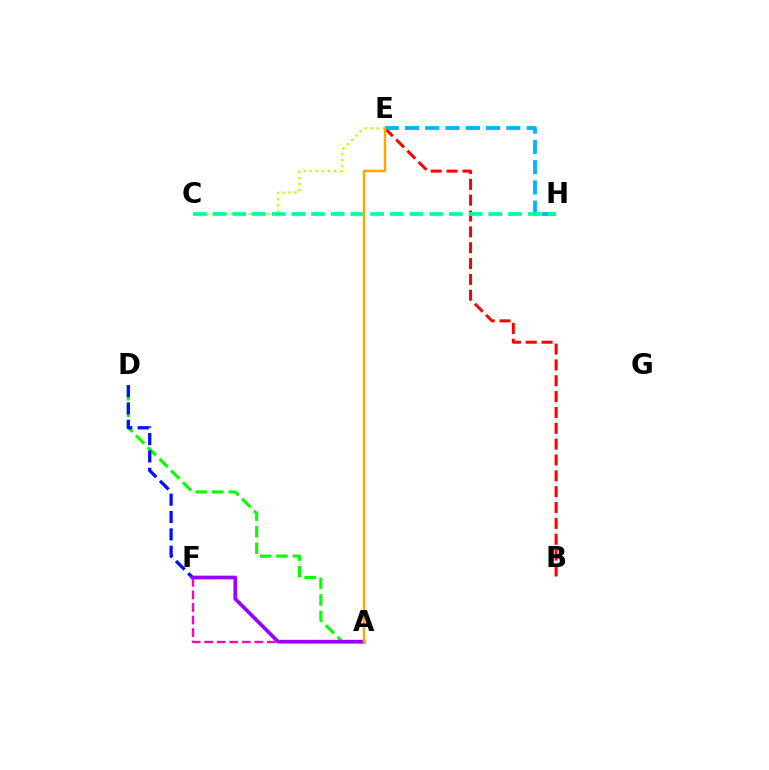{('A', 'D'): [{'color': '#08ff00', 'line_style': 'dashed', 'thickness': 2.25}], ('B', 'E'): [{'color': '#ff0000', 'line_style': 'dashed', 'thickness': 2.15}], ('D', 'F'): [{'color': '#0010ff', 'line_style': 'dashed', 'thickness': 2.36}], ('A', 'F'): [{'color': '#ff00bd', 'line_style': 'dashed', 'thickness': 1.7}, {'color': '#9b00ff', 'line_style': 'solid', 'thickness': 2.67}], ('E', 'H'): [{'color': '#00b5ff', 'line_style': 'dashed', 'thickness': 2.75}], ('C', 'E'): [{'color': '#b3ff00', 'line_style': 'dotted', 'thickness': 1.65}], ('C', 'H'): [{'color': '#00ff9d', 'line_style': 'dashed', 'thickness': 2.68}], ('A', 'E'): [{'color': '#ffa500', 'line_style': 'solid', 'thickness': 1.76}]}